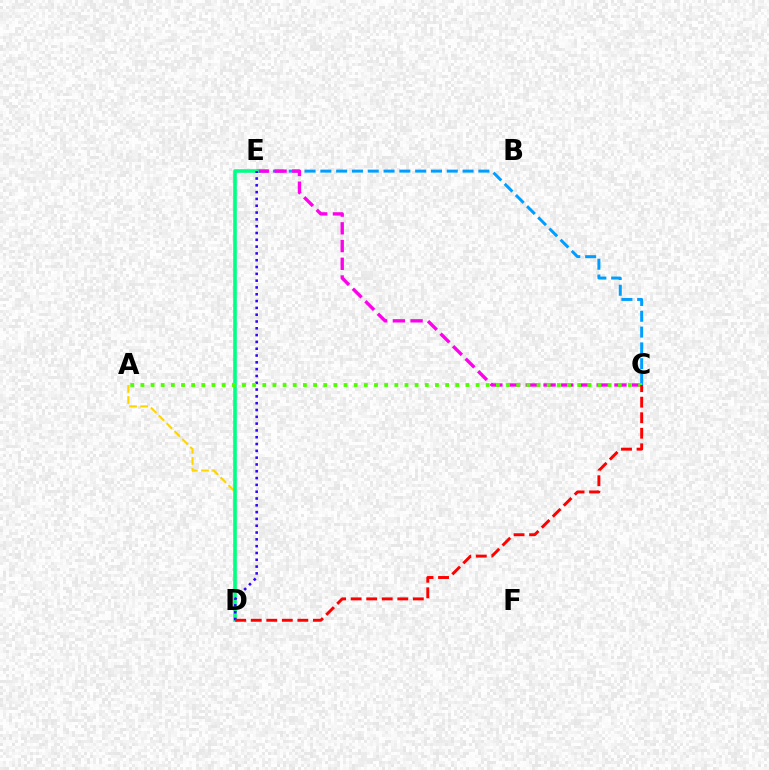{('C', 'E'): [{'color': '#009eff', 'line_style': 'dashed', 'thickness': 2.15}, {'color': '#ff00ed', 'line_style': 'dashed', 'thickness': 2.41}], ('A', 'D'): [{'color': '#ffd500', 'line_style': 'dashed', 'thickness': 1.51}], ('D', 'E'): [{'color': '#00ff86', 'line_style': 'solid', 'thickness': 2.59}, {'color': '#3700ff', 'line_style': 'dotted', 'thickness': 1.85}], ('A', 'C'): [{'color': '#4fff00', 'line_style': 'dotted', 'thickness': 2.76}], ('C', 'D'): [{'color': '#ff0000', 'line_style': 'dashed', 'thickness': 2.11}]}